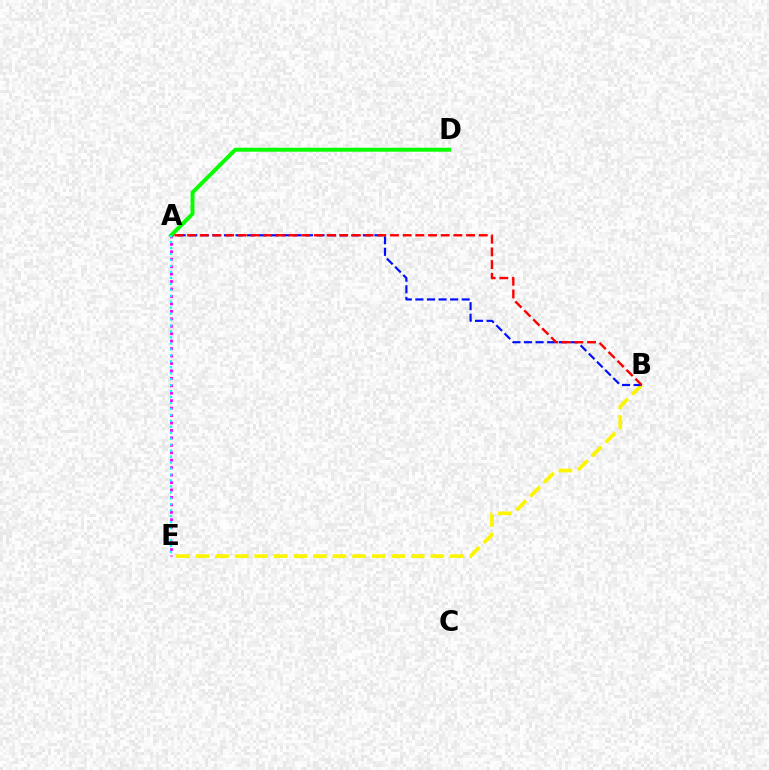{('B', 'E'): [{'color': '#fcf500', 'line_style': 'dashed', 'thickness': 2.66}], ('A', 'E'): [{'color': '#ee00ff', 'line_style': 'dotted', 'thickness': 2.02}, {'color': '#00fff6', 'line_style': 'dotted', 'thickness': 1.62}], ('A', 'B'): [{'color': '#0010ff', 'line_style': 'dashed', 'thickness': 1.57}, {'color': '#ff0000', 'line_style': 'dashed', 'thickness': 1.72}], ('A', 'D'): [{'color': '#08ff00', 'line_style': 'solid', 'thickness': 2.84}]}